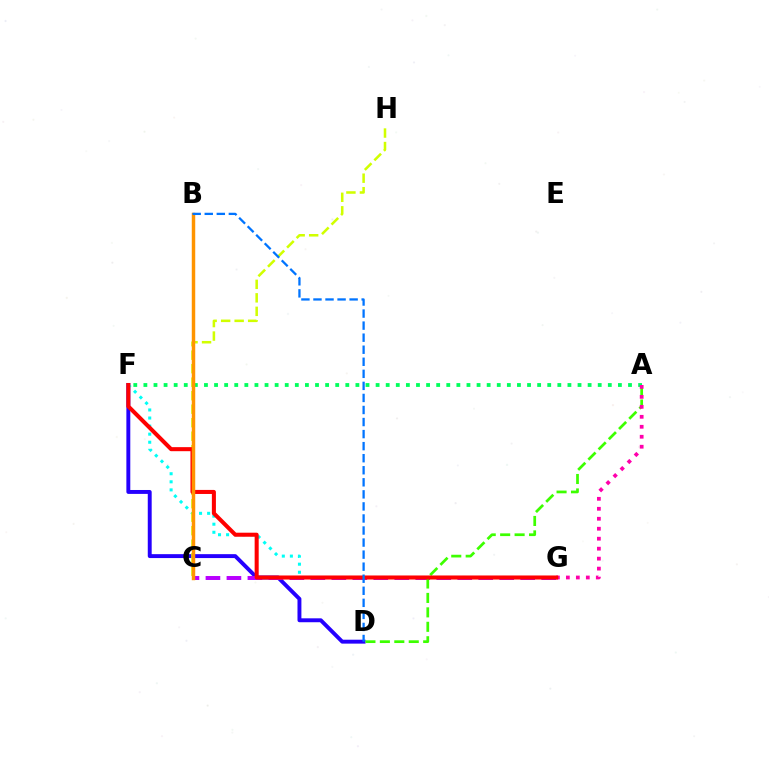{('D', 'F'): [{'color': '#2500ff', 'line_style': 'solid', 'thickness': 2.82}], ('F', 'G'): [{'color': '#00fff6', 'line_style': 'dotted', 'thickness': 2.19}, {'color': '#ff0000', 'line_style': 'solid', 'thickness': 2.91}], ('C', 'H'): [{'color': '#d1ff00', 'line_style': 'dashed', 'thickness': 1.83}], ('A', 'F'): [{'color': '#00ff5c', 'line_style': 'dotted', 'thickness': 2.74}], ('C', 'G'): [{'color': '#b900ff', 'line_style': 'dashed', 'thickness': 2.85}], ('A', 'D'): [{'color': '#3dff00', 'line_style': 'dashed', 'thickness': 1.96}], ('A', 'G'): [{'color': '#ff00ac', 'line_style': 'dotted', 'thickness': 2.71}], ('B', 'C'): [{'color': '#ff9400', 'line_style': 'solid', 'thickness': 2.49}], ('B', 'D'): [{'color': '#0074ff', 'line_style': 'dashed', 'thickness': 1.64}]}